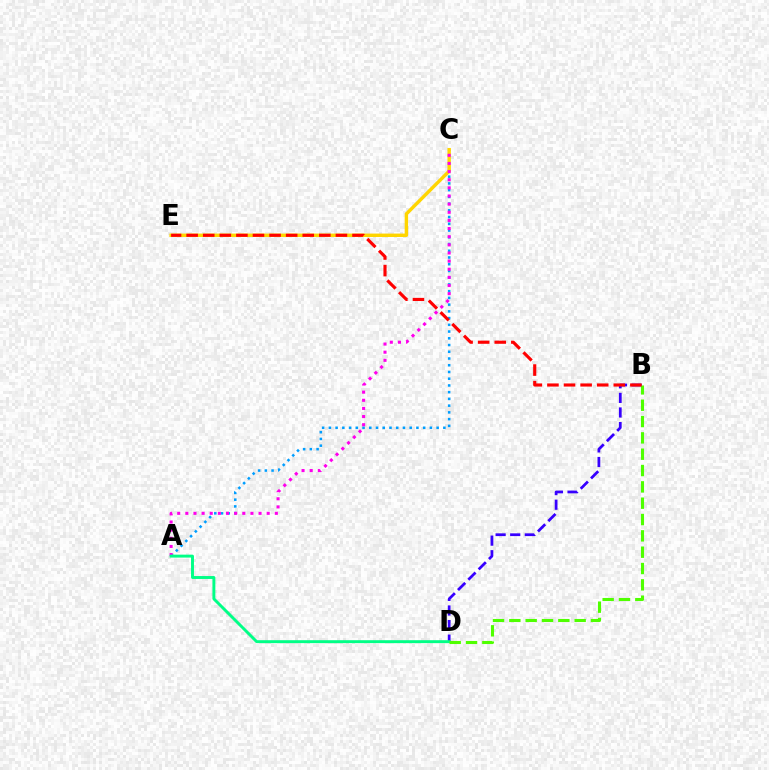{('A', 'C'): [{'color': '#009eff', 'line_style': 'dotted', 'thickness': 1.83}, {'color': '#ff00ed', 'line_style': 'dotted', 'thickness': 2.21}], ('C', 'E'): [{'color': '#ffd500', 'line_style': 'solid', 'thickness': 2.46}], ('B', 'D'): [{'color': '#3700ff', 'line_style': 'dashed', 'thickness': 1.98}, {'color': '#4fff00', 'line_style': 'dashed', 'thickness': 2.22}], ('A', 'D'): [{'color': '#00ff86', 'line_style': 'solid', 'thickness': 2.11}], ('B', 'E'): [{'color': '#ff0000', 'line_style': 'dashed', 'thickness': 2.25}]}